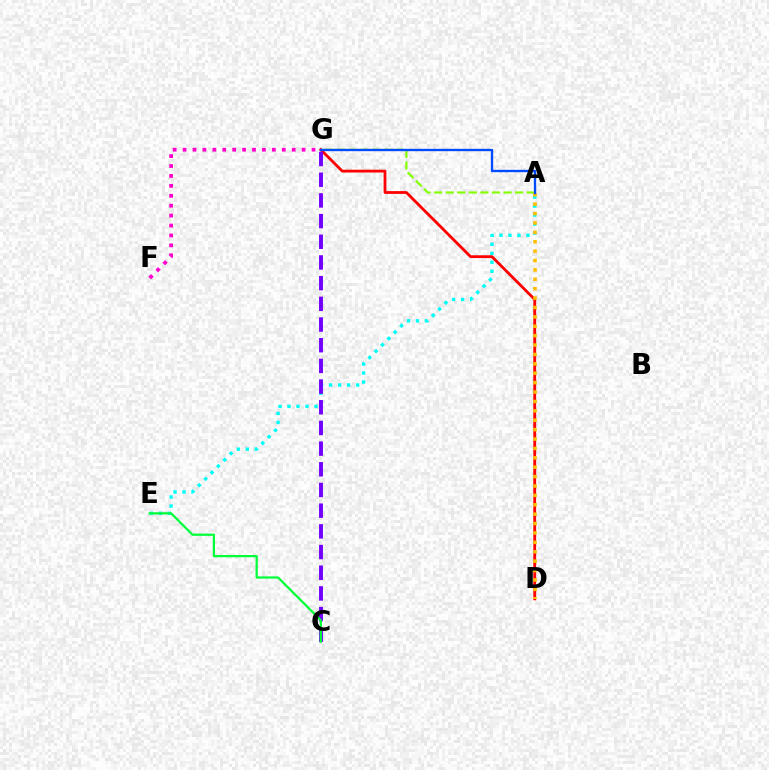{('A', 'E'): [{'color': '#00fff6', 'line_style': 'dotted', 'thickness': 2.44}], ('F', 'G'): [{'color': '#ff00cf', 'line_style': 'dotted', 'thickness': 2.69}], ('A', 'G'): [{'color': '#84ff00', 'line_style': 'dashed', 'thickness': 1.57}, {'color': '#004bff', 'line_style': 'solid', 'thickness': 1.7}], ('D', 'G'): [{'color': '#ff0000', 'line_style': 'solid', 'thickness': 2.01}], ('C', 'G'): [{'color': '#7200ff', 'line_style': 'dashed', 'thickness': 2.81}], ('A', 'D'): [{'color': '#ffbd00', 'line_style': 'dotted', 'thickness': 2.55}], ('C', 'E'): [{'color': '#00ff39', 'line_style': 'solid', 'thickness': 1.6}]}